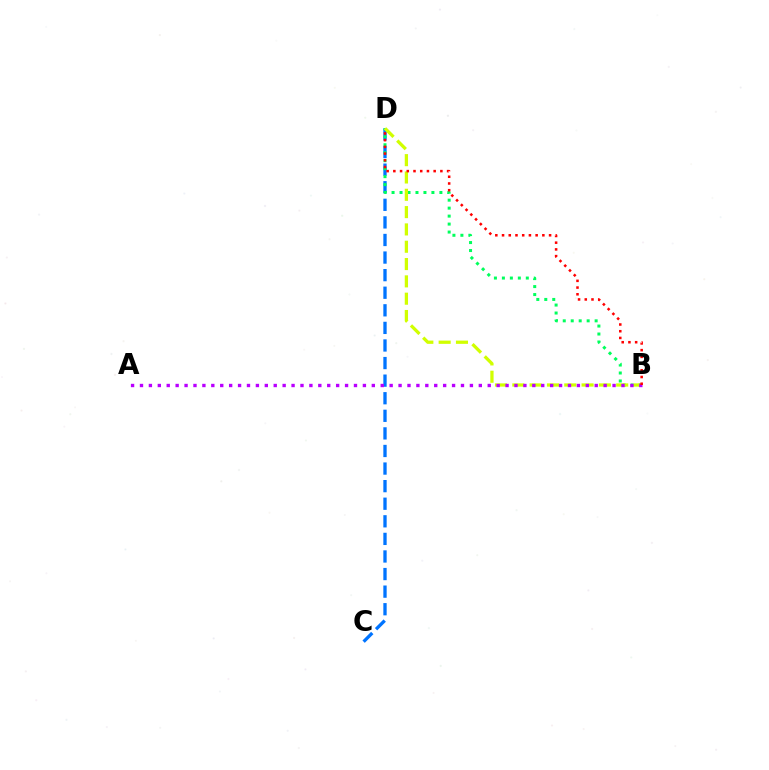{('C', 'D'): [{'color': '#0074ff', 'line_style': 'dashed', 'thickness': 2.39}], ('B', 'D'): [{'color': '#00ff5c', 'line_style': 'dotted', 'thickness': 2.17}, {'color': '#d1ff00', 'line_style': 'dashed', 'thickness': 2.35}, {'color': '#ff0000', 'line_style': 'dotted', 'thickness': 1.83}], ('A', 'B'): [{'color': '#b900ff', 'line_style': 'dotted', 'thickness': 2.42}]}